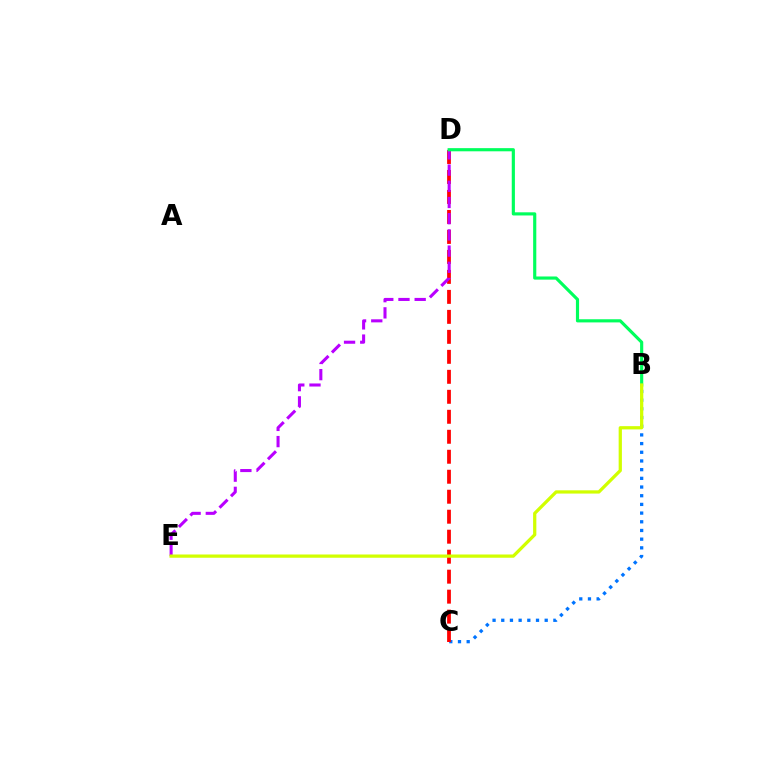{('B', 'C'): [{'color': '#0074ff', 'line_style': 'dotted', 'thickness': 2.36}], ('C', 'D'): [{'color': '#ff0000', 'line_style': 'dashed', 'thickness': 2.71}], ('D', 'E'): [{'color': '#b900ff', 'line_style': 'dashed', 'thickness': 2.2}], ('B', 'D'): [{'color': '#00ff5c', 'line_style': 'solid', 'thickness': 2.27}], ('B', 'E'): [{'color': '#d1ff00', 'line_style': 'solid', 'thickness': 2.34}]}